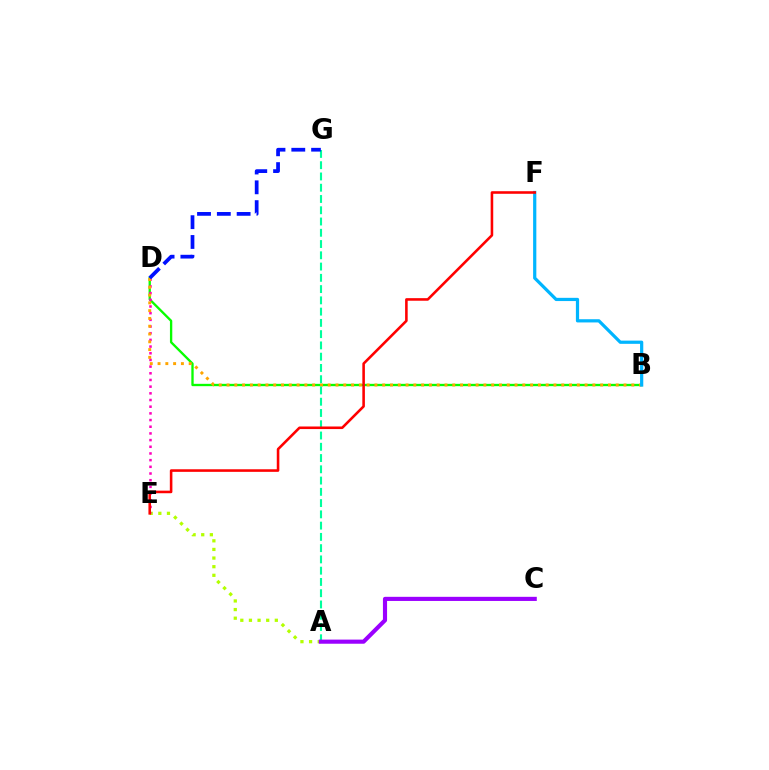{('B', 'D'): [{'color': '#08ff00', 'line_style': 'solid', 'thickness': 1.68}, {'color': '#ffa500', 'line_style': 'dotted', 'thickness': 2.11}], ('A', 'E'): [{'color': '#b3ff00', 'line_style': 'dotted', 'thickness': 2.34}], ('D', 'E'): [{'color': '#ff00bd', 'line_style': 'dotted', 'thickness': 1.82}], ('B', 'F'): [{'color': '#00b5ff', 'line_style': 'solid', 'thickness': 2.32}], ('A', 'G'): [{'color': '#00ff9d', 'line_style': 'dashed', 'thickness': 1.53}], ('E', 'F'): [{'color': '#ff0000', 'line_style': 'solid', 'thickness': 1.86}], ('A', 'C'): [{'color': '#9b00ff', 'line_style': 'solid', 'thickness': 2.97}], ('D', 'G'): [{'color': '#0010ff', 'line_style': 'dashed', 'thickness': 2.69}]}